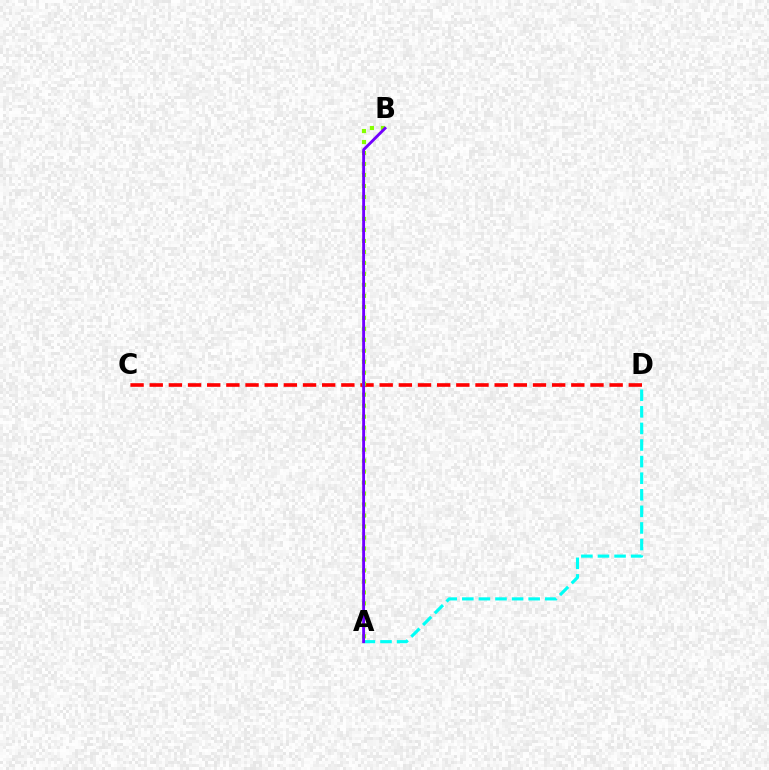{('A', 'D'): [{'color': '#00fff6', 'line_style': 'dashed', 'thickness': 2.25}], ('C', 'D'): [{'color': '#ff0000', 'line_style': 'dashed', 'thickness': 2.6}], ('A', 'B'): [{'color': '#84ff00', 'line_style': 'dotted', 'thickness': 2.98}, {'color': '#7200ff', 'line_style': 'solid', 'thickness': 2.06}]}